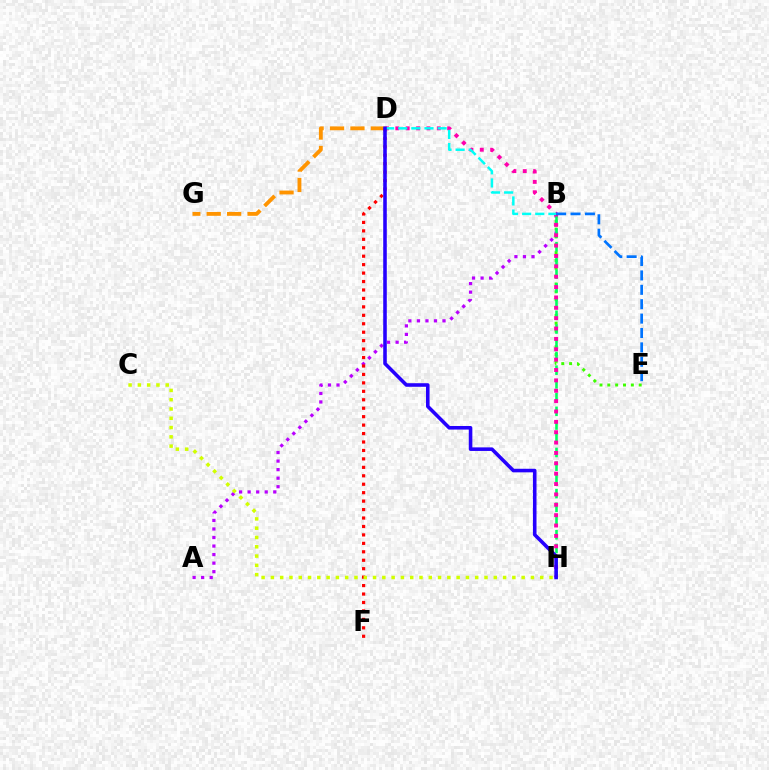{('D', 'G'): [{'color': '#ff9400', 'line_style': 'dashed', 'thickness': 2.77}], ('A', 'B'): [{'color': '#b900ff', 'line_style': 'dotted', 'thickness': 2.32}], ('B', 'E'): [{'color': '#3dff00', 'line_style': 'dotted', 'thickness': 2.13}, {'color': '#0074ff', 'line_style': 'dashed', 'thickness': 1.96}], ('B', 'H'): [{'color': '#00ff5c', 'line_style': 'dashed', 'thickness': 1.86}], ('D', 'F'): [{'color': '#ff0000', 'line_style': 'dotted', 'thickness': 2.29}], ('D', 'H'): [{'color': '#ff00ac', 'line_style': 'dotted', 'thickness': 2.82}, {'color': '#2500ff', 'line_style': 'solid', 'thickness': 2.57}], ('B', 'D'): [{'color': '#00fff6', 'line_style': 'dashed', 'thickness': 1.78}], ('C', 'H'): [{'color': '#d1ff00', 'line_style': 'dotted', 'thickness': 2.52}]}